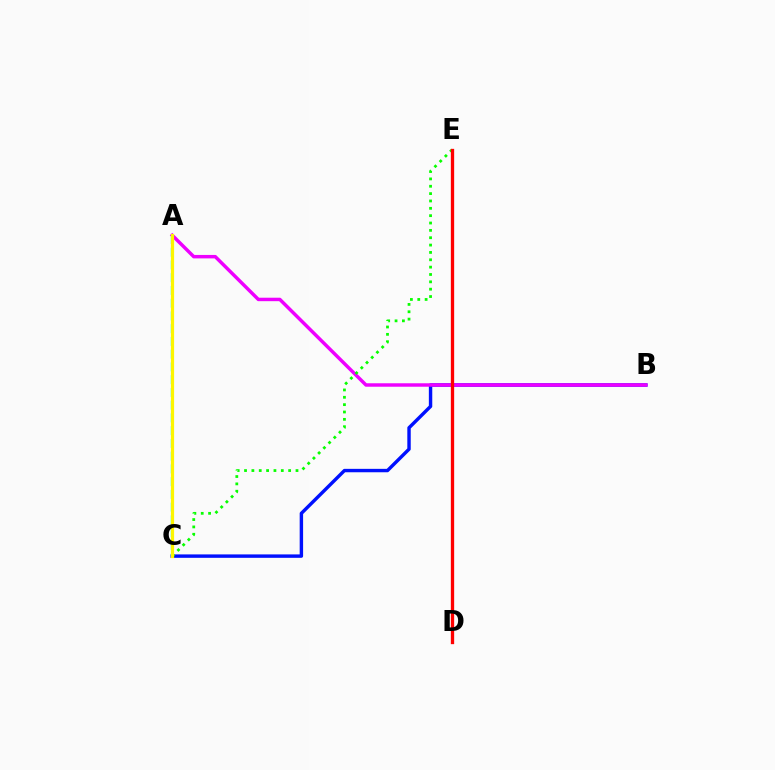{('B', 'C'): [{'color': '#0010ff', 'line_style': 'solid', 'thickness': 2.46}], ('A', 'C'): [{'color': '#00fff6', 'line_style': 'dashed', 'thickness': 1.73}, {'color': '#fcf500', 'line_style': 'solid', 'thickness': 2.31}], ('A', 'B'): [{'color': '#ee00ff', 'line_style': 'solid', 'thickness': 2.49}], ('C', 'E'): [{'color': '#08ff00', 'line_style': 'dotted', 'thickness': 2.0}], ('D', 'E'): [{'color': '#ff0000', 'line_style': 'solid', 'thickness': 2.38}]}